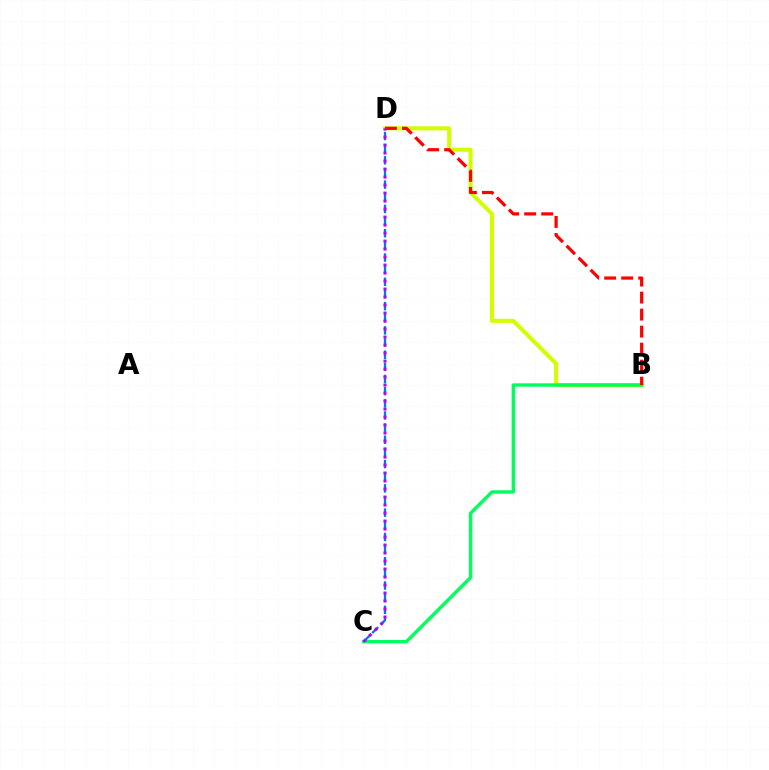{('B', 'D'): [{'color': '#d1ff00', 'line_style': 'solid', 'thickness': 2.92}, {'color': '#ff0000', 'line_style': 'dashed', 'thickness': 2.31}], ('B', 'C'): [{'color': '#00ff5c', 'line_style': 'solid', 'thickness': 2.44}], ('C', 'D'): [{'color': '#0074ff', 'line_style': 'dashed', 'thickness': 1.65}, {'color': '#b900ff', 'line_style': 'dotted', 'thickness': 2.17}]}